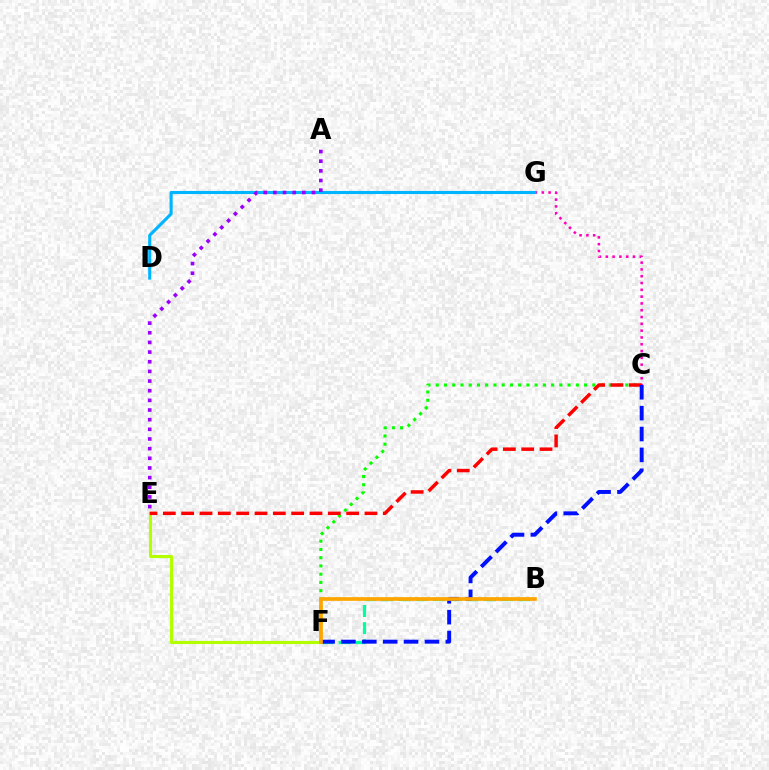{('B', 'F'): [{'color': '#00ff9d', 'line_style': 'dashed', 'thickness': 2.33}, {'color': '#ffa500', 'line_style': 'solid', 'thickness': 2.67}], ('E', 'F'): [{'color': '#b3ff00', 'line_style': 'solid', 'thickness': 2.26}], ('C', 'F'): [{'color': '#08ff00', 'line_style': 'dotted', 'thickness': 2.24}, {'color': '#0010ff', 'line_style': 'dashed', 'thickness': 2.83}], ('C', 'G'): [{'color': '#ff00bd', 'line_style': 'dotted', 'thickness': 1.85}], ('D', 'G'): [{'color': '#00b5ff', 'line_style': 'solid', 'thickness': 2.23}], ('C', 'E'): [{'color': '#ff0000', 'line_style': 'dashed', 'thickness': 2.49}], ('A', 'E'): [{'color': '#9b00ff', 'line_style': 'dotted', 'thickness': 2.62}]}